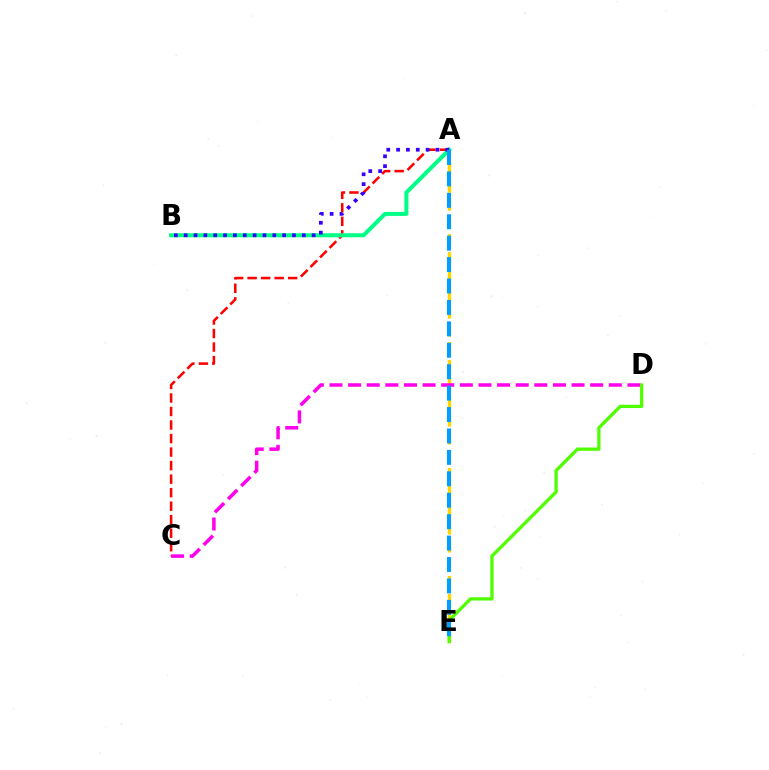{('A', 'C'): [{'color': '#ff0000', 'line_style': 'dashed', 'thickness': 1.84}], ('A', 'B'): [{'color': '#00ff86', 'line_style': 'solid', 'thickness': 2.9}, {'color': '#3700ff', 'line_style': 'dotted', 'thickness': 2.67}], ('A', 'E'): [{'color': '#ffd500', 'line_style': 'dashed', 'thickness': 2.44}, {'color': '#009eff', 'line_style': 'dashed', 'thickness': 2.91}], ('C', 'D'): [{'color': '#ff00ed', 'line_style': 'dashed', 'thickness': 2.53}], ('D', 'E'): [{'color': '#4fff00', 'line_style': 'solid', 'thickness': 2.37}]}